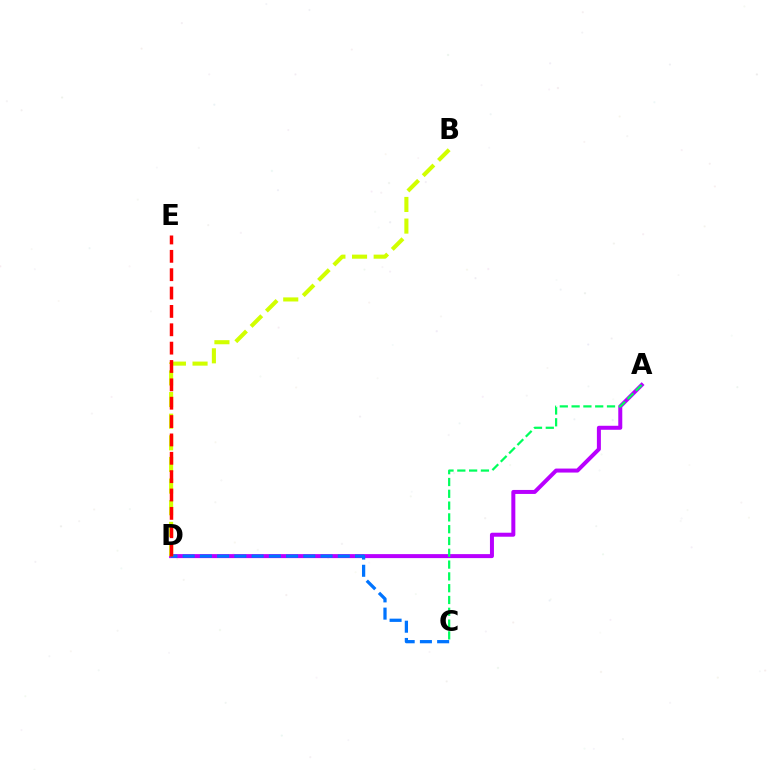{('A', 'D'): [{'color': '#b900ff', 'line_style': 'solid', 'thickness': 2.88}], ('A', 'C'): [{'color': '#00ff5c', 'line_style': 'dashed', 'thickness': 1.6}], ('C', 'D'): [{'color': '#0074ff', 'line_style': 'dashed', 'thickness': 2.34}], ('B', 'D'): [{'color': '#d1ff00', 'line_style': 'dashed', 'thickness': 2.94}], ('D', 'E'): [{'color': '#ff0000', 'line_style': 'dashed', 'thickness': 2.49}]}